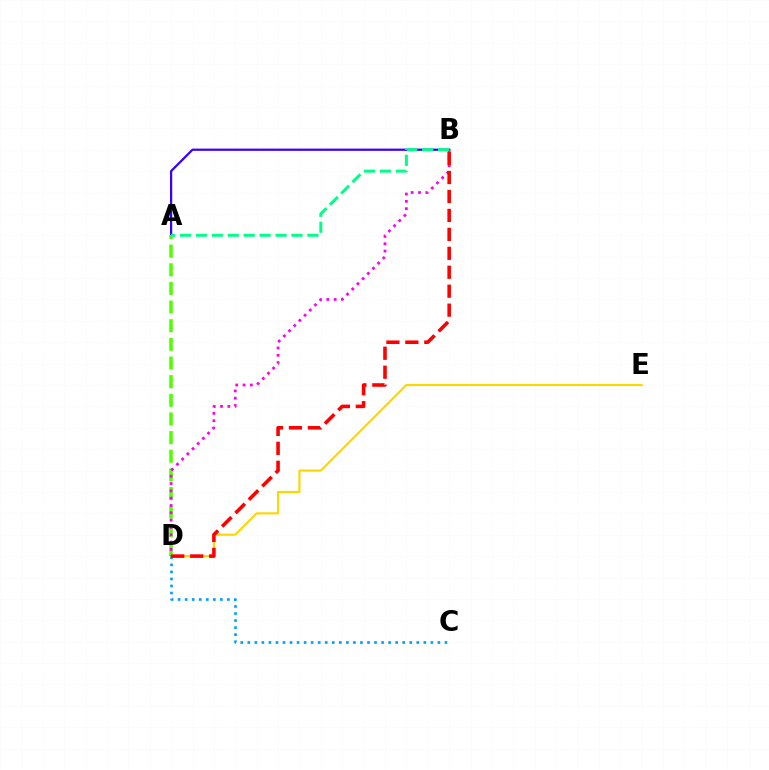{('A', 'B'): [{'color': '#3700ff', 'line_style': 'solid', 'thickness': 1.61}, {'color': '#00ff86', 'line_style': 'dashed', 'thickness': 2.16}], ('D', 'E'): [{'color': '#ffd500', 'line_style': 'solid', 'thickness': 1.53}], ('A', 'D'): [{'color': '#4fff00', 'line_style': 'dashed', 'thickness': 2.53}], ('B', 'D'): [{'color': '#ff00ed', 'line_style': 'dotted', 'thickness': 1.99}, {'color': '#ff0000', 'line_style': 'dashed', 'thickness': 2.57}], ('C', 'D'): [{'color': '#009eff', 'line_style': 'dotted', 'thickness': 1.91}]}